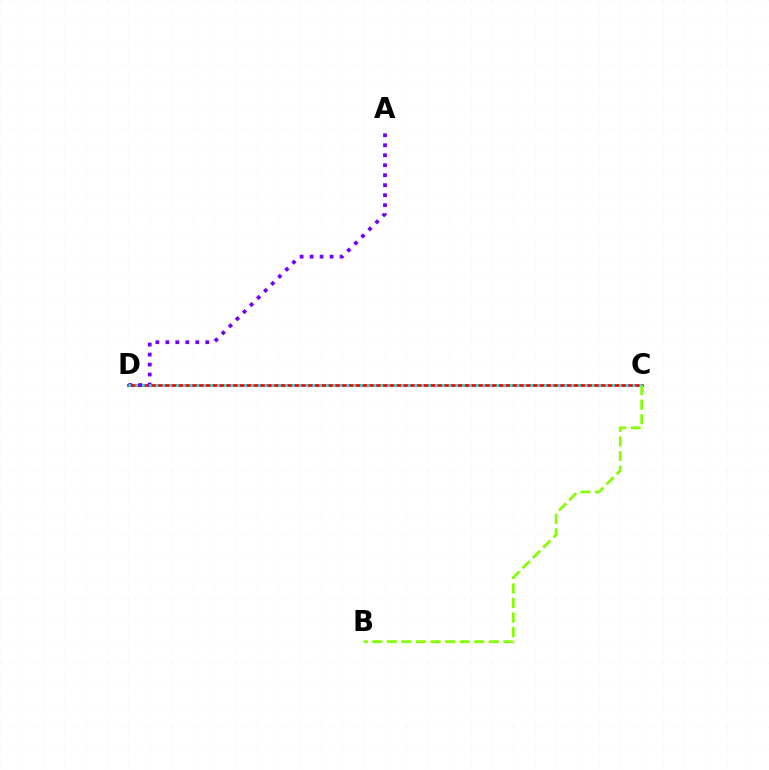{('C', 'D'): [{'color': '#ff0000', 'line_style': 'solid', 'thickness': 1.99}, {'color': '#00fff6', 'line_style': 'dotted', 'thickness': 1.85}], ('B', 'C'): [{'color': '#84ff00', 'line_style': 'dashed', 'thickness': 1.98}], ('A', 'D'): [{'color': '#7200ff', 'line_style': 'dotted', 'thickness': 2.71}]}